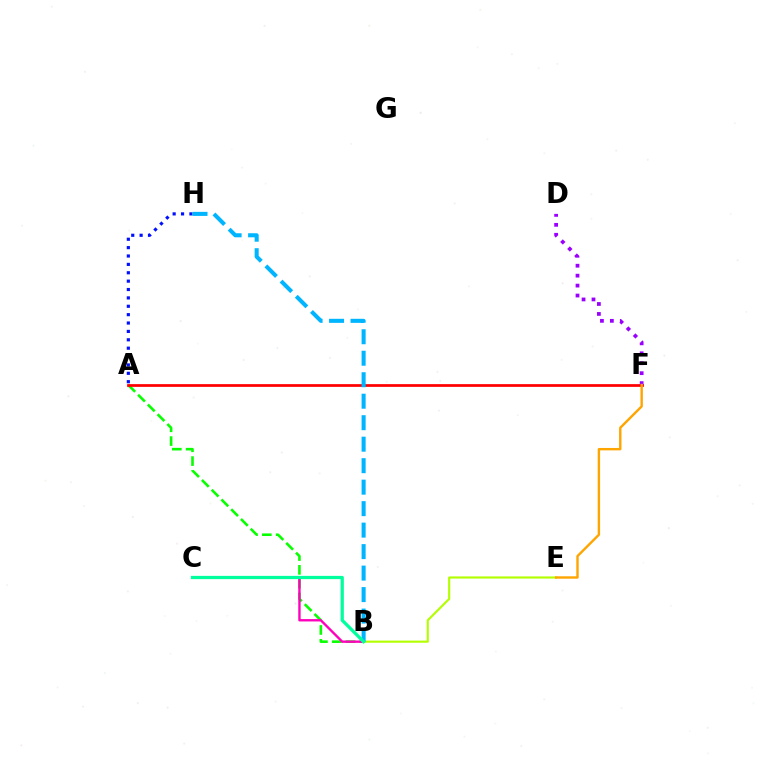{('A', 'B'): [{'color': '#08ff00', 'line_style': 'dashed', 'thickness': 1.87}], ('A', 'F'): [{'color': '#ff0000', 'line_style': 'solid', 'thickness': 1.97}], ('B', 'C'): [{'color': '#ff00bd', 'line_style': 'solid', 'thickness': 1.71}, {'color': '#00ff9d', 'line_style': 'solid', 'thickness': 2.33}], ('D', 'F'): [{'color': '#9b00ff', 'line_style': 'dotted', 'thickness': 2.7}], ('A', 'H'): [{'color': '#0010ff', 'line_style': 'dotted', 'thickness': 2.28}], ('B', 'E'): [{'color': '#b3ff00', 'line_style': 'solid', 'thickness': 1.54}], ('B', 'H'): [{'color': '#00b5ff', 'line_style': 'dashed', 'thickness': 2.92}], ('E', 'F'): [{'color': '#ffa500', 'line_style': 'solid', 'thickness': 1.72}]}